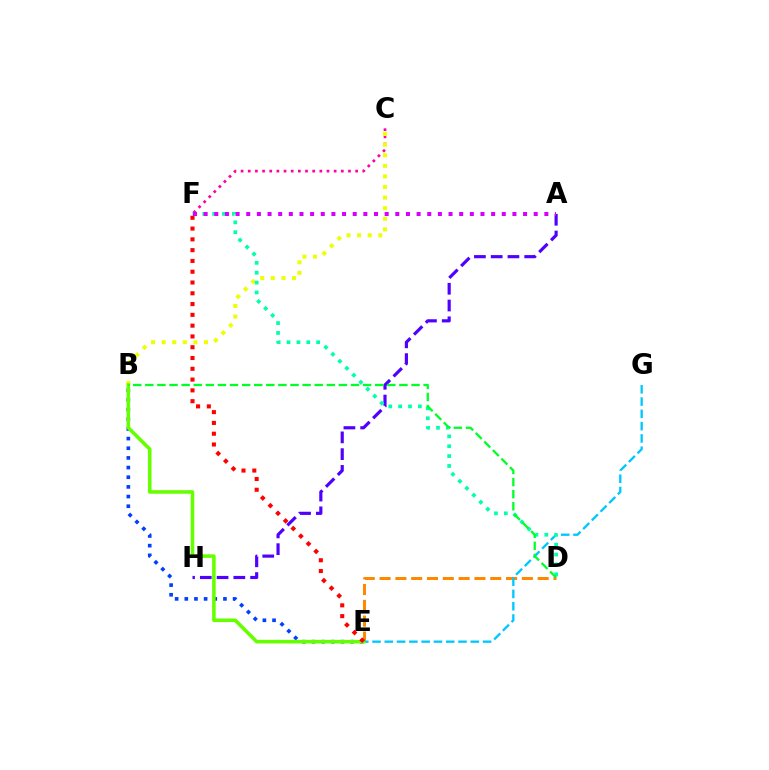{('D', 'E'): [{'color': '#ff8800', 'line_style': 'dashed', 'thickness': 2.15}], ('C', 'F'): [{'color': '#ff00a0', 'line_style': 'dotted', 'thickness': 1.95}], ('A', 'H'): [{'color': '#4f00ff', 'line_style': 'dashed', 'thickness': 2.28}], ('E', 'G'): [{'color': '#00c7ff', 'line_style': 'dashed', 'thickness': 1.67}], ('B', 'C'): [{'color': '#eeff00', 'line_style': 'dotted', 'thickness': 2.88}], ('D', 'F'): [{'color': '#00ffaf', 'line_style': 'dotted', 'thickness': 2.68}], ('A', 'F'): [{'color': '#d600ff', 'line_style': 'dotted', 'thickness': 2.89}], ('B', 'E'): [{'color': '#003fff', 'line_style': 'dotted', 'thickness': 2.62}, {'color': '#66ff00', 'line_style': 'solid', 'thickness': 2.57}], ('E', 'F'): [{'color': '#ff0000', 'line_style': 'dotted', 'thickness': 2.93}], ('B', 'D'): [{'color': '#00ff27', 'line_style': 'dashed', 'thickness': 1.64}]}